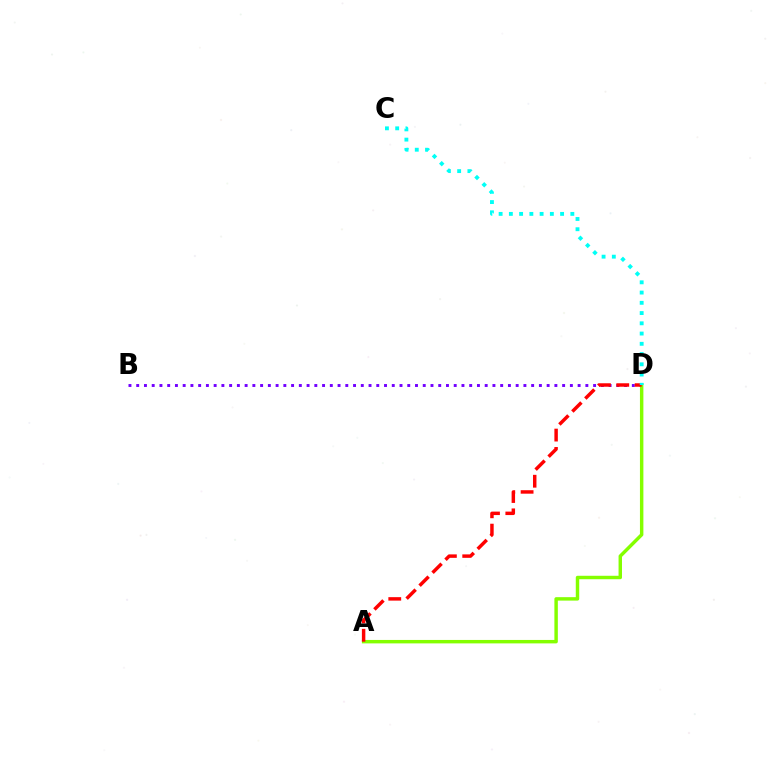{('B', 'D'): [{'color': '#7200ff', 'line_style': 'dotted', 'thickness': 2.1}], ('A', 'D'): [{'color': '#84ff00', 'line_style': 'solid', 'thickness': 2.48}, {'color': '#ff0000', 'line_style': 'dashed', 'thickness': 2.49}], ('C', 'D'): [{'color': '#00fff6', 'line_style': 'dotted', 'thickness': 2.78}]}